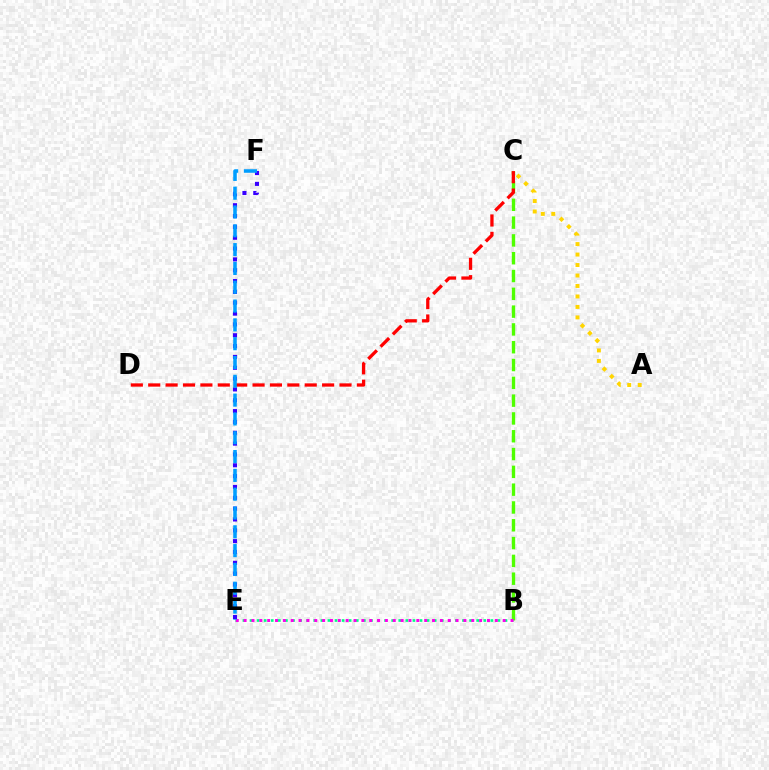{('B', 'C'): [{'color': '#4fff00', 'line_style': 'dashed', 'thickness': 2.42}], ('C', 'D'): [{'color': '#ff0000', 'line_style': 'dashed', 'thickness': 2.36}], ('B', 'E'): [{'color': '#00ff86', 'line_style': 'dotted', 'thickness': 1.92}, {'color': '#ff00ed', 'line_style': 'dotted', 'thickness': 2.13}], ('E', 'F'): [{'color': '#3700ff', 'line_style': 'dotted', 'thickness': 2.94}, {'color': '#009eff', 'line_style': 'dashed', 'thickness': 2.56}], ('A', 'C'): [{'color': '#ffd500', 'line_style': 'dotted', 'thickness': 2.85}]}